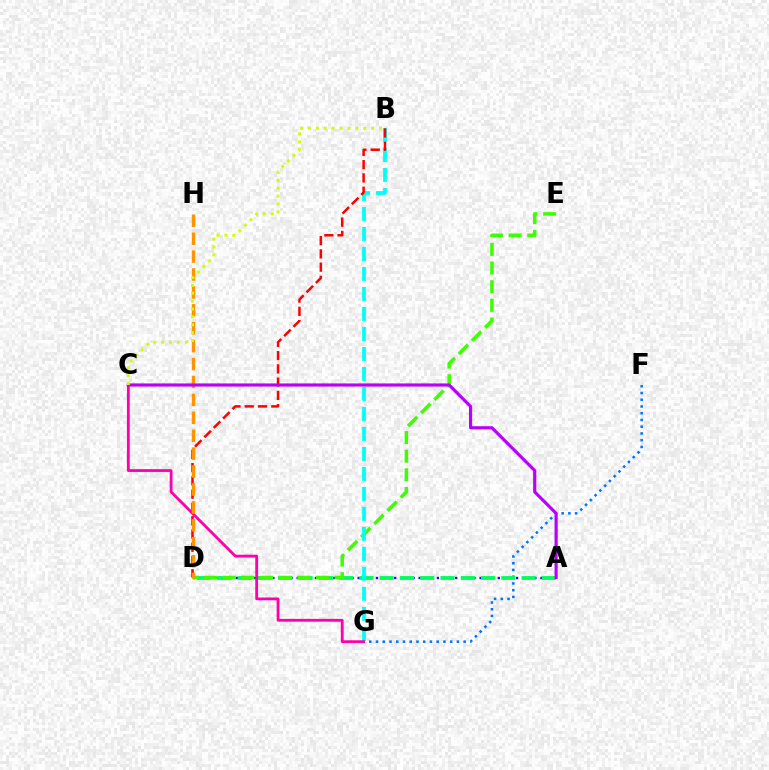{('A', 'D'): [{'color': '#2500ff', 'line_style': 'dotted', 'thickness': 1.66}, {'color': '#00ff5c', 'line_style': 'dashed', 'thickness': 2.75}], ('F', 'G'): [{'color': '#0074ff', 'line_style': 'dotted', 'thickness': 1.83}], ('D', 'E'): [{'color': '#3dff00', 'line_style': 'dashed', 'thickness': 2.53}], ('B', 'G'): [{'color': '#00fff6', 'line_style': 'dashed', 'thickness': 2.72}], ('B', 'D'): [{'color': '#ff0000', 'line_style': 'dashed', 'thickness': 1.8}], ('C', 'G'): [{'color': '#ff00ac', 'line_style': 'solid', 'thickness': 2.02}], ('D', 'H'): [{'color': '#ff9400', 'line_style': 'dashed', 'thickness': 2.43}], ('A', 'C'): [{'color': '#b900ff', 'line_style': 'solid', 'thickness': 2.27}], ('B', 'C'): [{'color': '#d1ff00', 'line_style': 'dotted', 'thickness': 2.14}]}